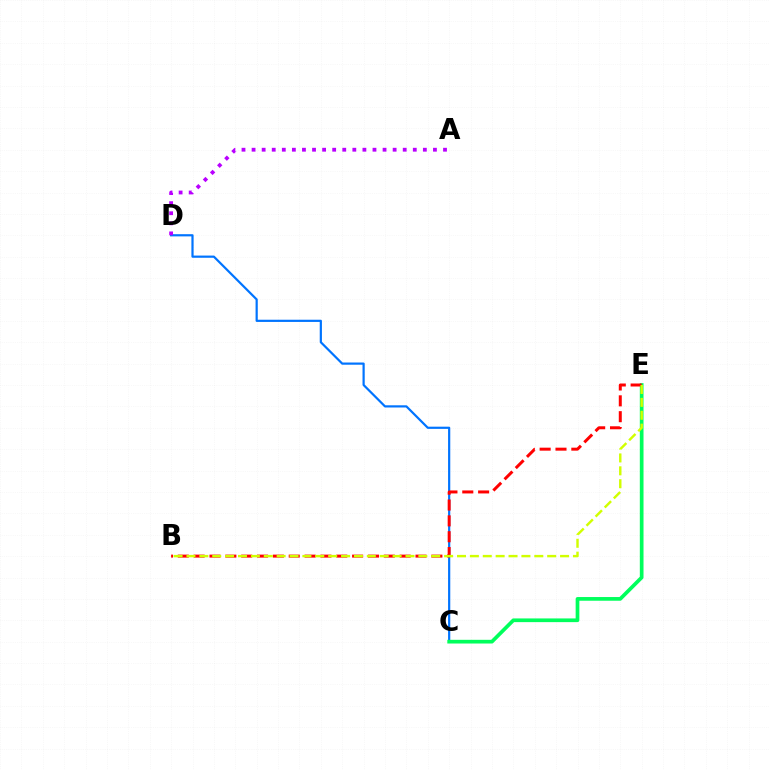{('C', 'D'): [{'color': '#0074ff', 'line_style': 'solid', 'thickness': 1.58}], ('C', 'E'): [{'color': '#00ff5c', 'line_style': 'solid', 'thickness': 2.66}], ('B', 'E'): [{'color': '#ff0000', 'line_style': 'dashed', 'thickness': 2.15}, {'color': '#d1ff00', 'line_style': 'dashed', 'thickness': 1.75}], ('A', 'D'): [{'color': '#b900ff', 'line_style': 'dotted', 'thickness': 2.74}]}